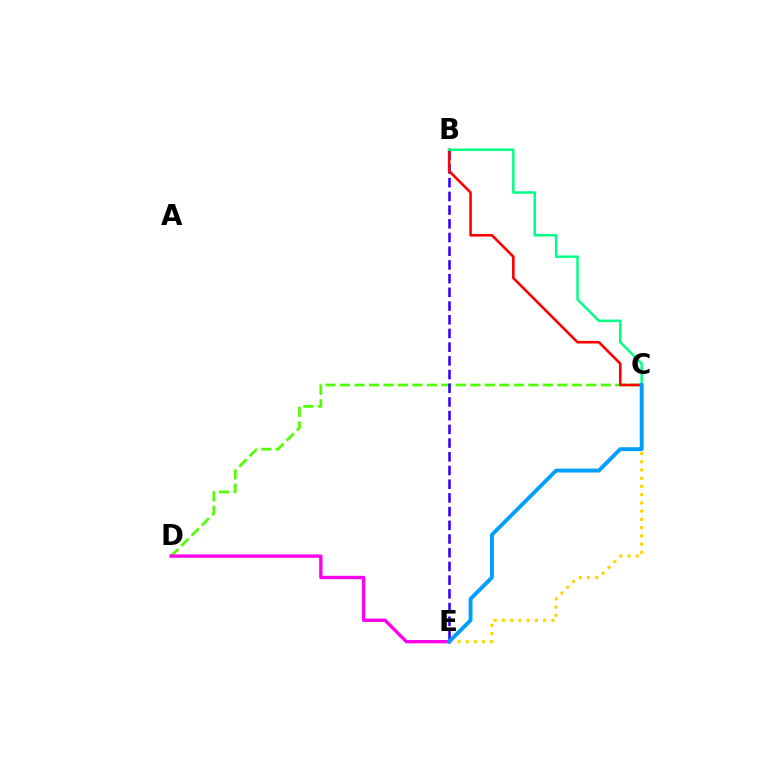{('C', 'D'): [{'color': '#4fff00', 'line_style': 'dashed', 'thickness': 1.97}], ('C', 'E'): [{'color': '#ffd500', 'line_style': 'dotted', 'thickness': 2.24}, {'color': '#009eff', 'line_style': 'solid', 'thickness': 2.79}], ('B', 'E'): [{'color': '#3700ff', 'line_style': 'dashed', 'thickness': 1.86}], ('D', 'E'): [{'color': '#ff00ed', 'line_style': 'solid', 'thickness': 2.41}], ('B', 'C'): [{'color': '#ff0000', 'line_style': 'solid', 'thickness': 1.88}, {'color': '#00ff86', 'line_style': 'solid', 'thickness': 1.8}]}